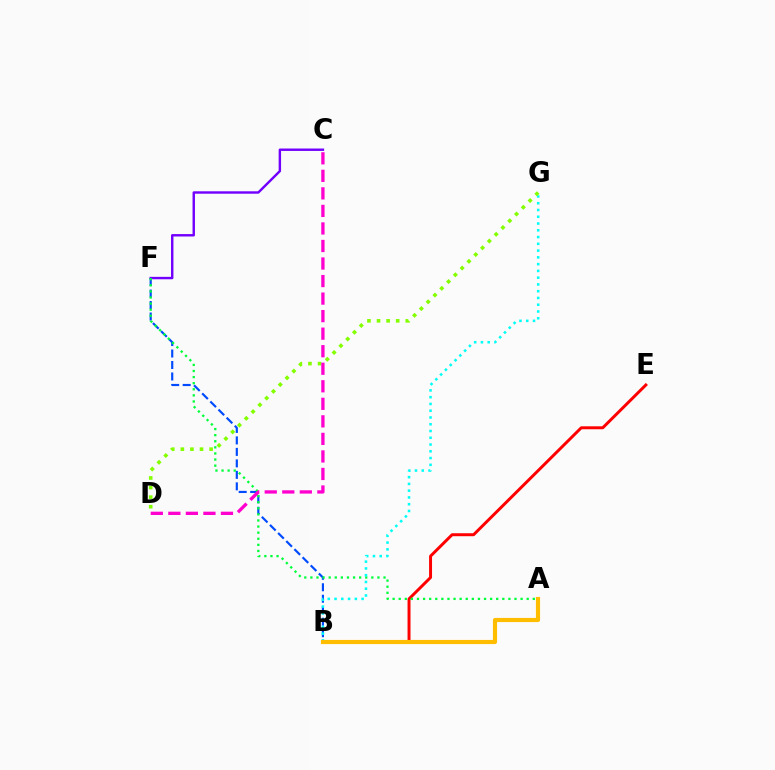{('C', 'F'): [{'color': '#7200ff', 'line_style': 'solid', 'thickness': 1.74}], ('B', 'E'): [{'color': '#ff0000', 'line_style': 'solid', 'thickness': 2.13}], ('B', 'F'): [{'color': '#004bff', 'line_style': 'dashed', 'thickness': 1.56}], ('A', 'F'): [{'color': '#00ff39', 'line_style': 'dotted', 'thickness': 1.66}], ('B', 'G'): [{'color': '#00fff6', 'line_style': 'dotted', 'thickness': 1.84}], ('A', 'B'): [{'color': '#ffbd00', 'line_style': 'solid', 'thickness': 2.99}], ('D', 'G'): [{'color': '#84ff00', 'line_style': 'dotted', 'thickness': 2.6}], ('C', 'D'): [{'color': '#ff00cf', 'line_style': 'dashed', 'thickness': 2.38}]}